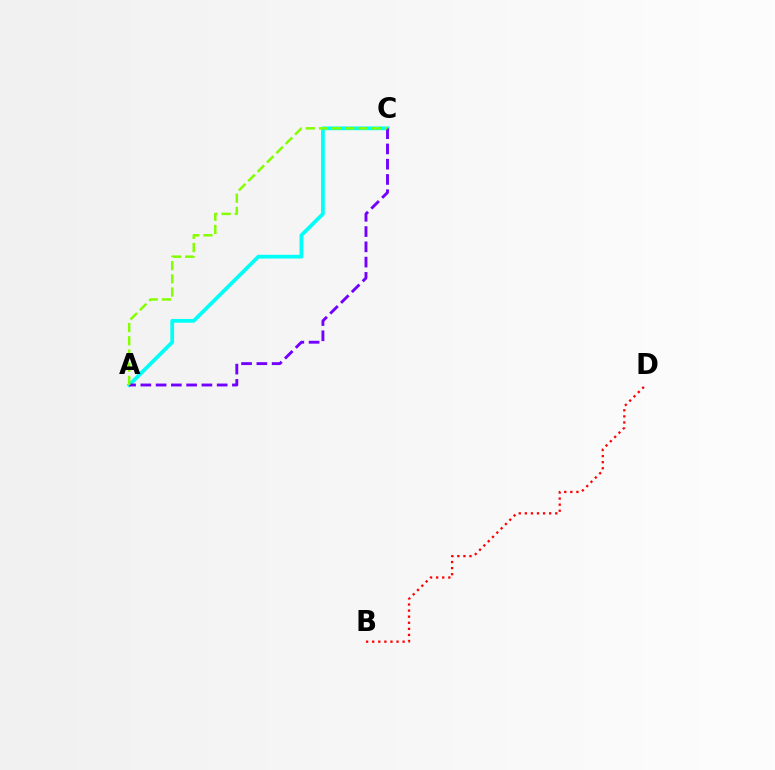{('A', 'C'): [{'color': '#00fff6', 'line_style': 'solid', 'thickness': 2.7}, {'color': '#7200ff', 'line_style': 'dashed', 'thickness': 2.07}, {'color': '#84ff00', 'line_style': 'dashed', 'thickness': 1.79}], ('B', 'D'): [{'color': '#ff0000', 'line_style': 'dotted', 'thickness': 1.65}]}